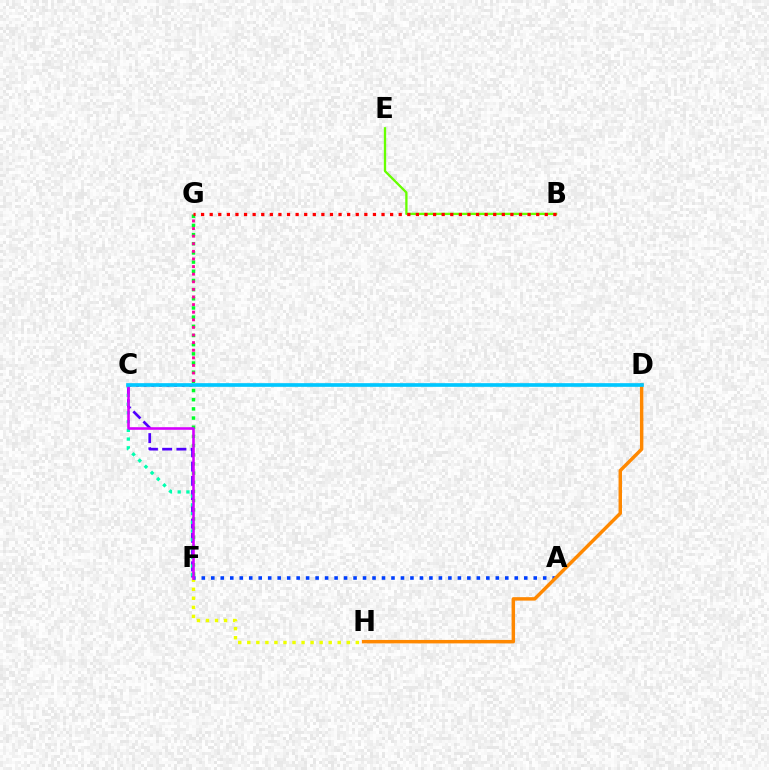{('F', 'H'): [{'color': '#eeff00', 'line_style': 'dotted', 'thickness': 2.46}], ('F', 'G'): [{'color': '#00ff27', 'line_style': 'dotted', 'thickness': 2.49}], ('C', 'F'): [{'color': '#4f00ff', 'line_style': 'dashed', 'thickness': 1.94}, {'color': '#00ffaf', 'line_style': 'dotted', 'thickness': 2.37}, {'color': '#d600ff', 'line_style': 'solid', 'thickness': 1.86}], ('C', 'G'): [{'color': '#ff00a0', 'line_style': 'dotted', 'thickness': 2.07}], ('A', 'F'): [{'color': '#003fff', 'line_style': 'dotted', 'thickness': 2.58}], ('B', 'E'): [{'color': '#66ff00', 'line_style': 'solid', 'thickness': 1.66}], ('D', 'H'): [{'color': '#ff8800', 'line_style': 'solid', 'thickness': 2.48}], ('C', 'D'): [{'color': '#00c7ff', 'line_style': 'solid', 'thickness': 2.65}], ('B', 'G'): [{'color': '#ff0000', 'line_style': 'dotted', 'thickness': 2.33}]}